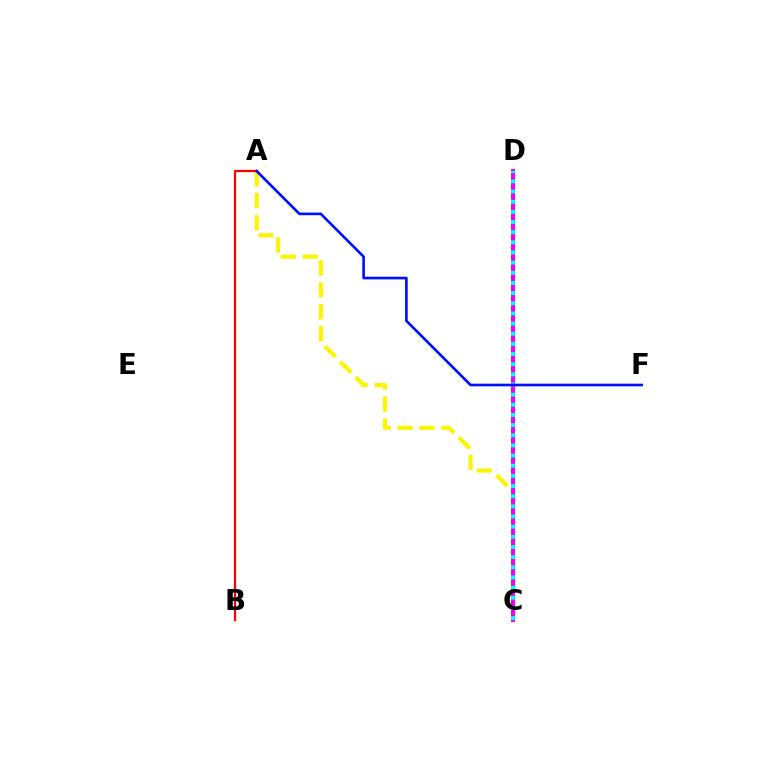{('A', 'C'): [{'color': '#fcf500', 'line_style': 'dashed', 'thickness': 2.98}], ('C', 'D'): [{'color': '#08ff00', 'line_style': 'solid', 'thickness': 2.51}, {'color': '#ee00ff', 'line_style': 'solid', 'thickness': 2.85}, {'color': '#00fff6', 'line_style': 'dotted', 'thickness': 2.76}], ('A', 'B'): [{'color': '#ff0000', 'line_style': 'solid', 'thickness': 1.63}], ('A', 'F'): [{'color': '#0010ff', 'line_style': 'solid', 'thickness': 1.91}]}